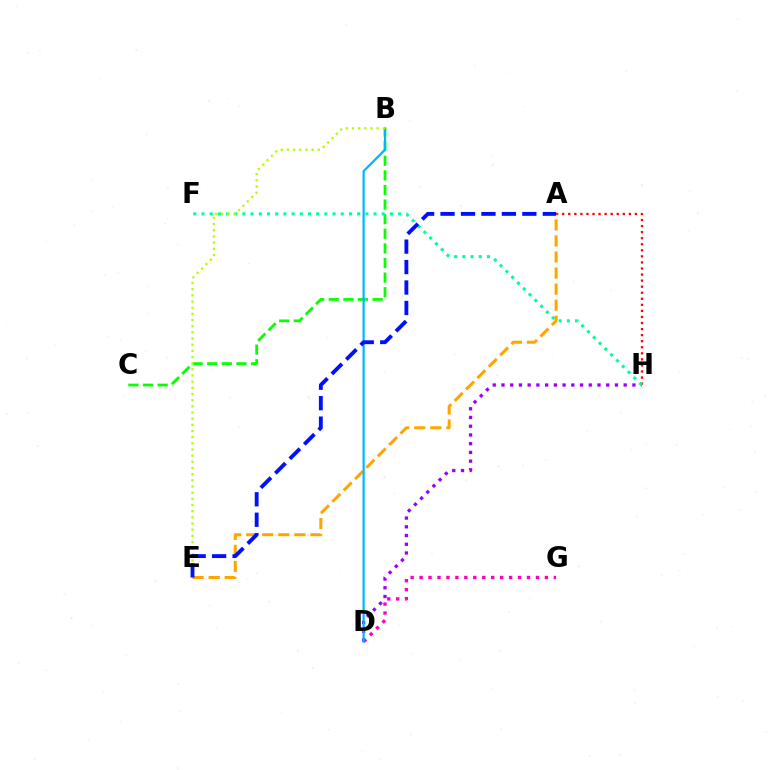{('B', 'C'): [{'color': '#08ff00', 'line_style': 'dashed', 'thickness': 1.98}], ('A', 'H'): [{'color': '#ff0000', 'line_style': 'dotted', 'thickness': 1.65}], ('D', 'G'): [{'color': '#ff00bd', 'line_style': 'dotted', 'thickness': 2.43}], ('A', 'E'): [{'color': '#ffa500', 'line_style': 'dashed', 'thickness': 2.18}, {'color': '#0010ff', 'line_style': 'dashed', 'thickness': 2.78}], ('D', 'H'): [{'color': '#9b00ff', 'line_style': 'dotted', 'thickness': 2.37}], ('B', 'D'): [{'color': '#00b5ff', 'line_style': 'solid', 'thickness': 1.58}], ('F', 'H'): [{'color': '#00ff9d', 'line_style': 'dotted', 'thickness': 2.23}], ('B', 'E'): [{'color': '#b3ff00', 'line_style': 'dotted', 'thickness': 1.68}]}